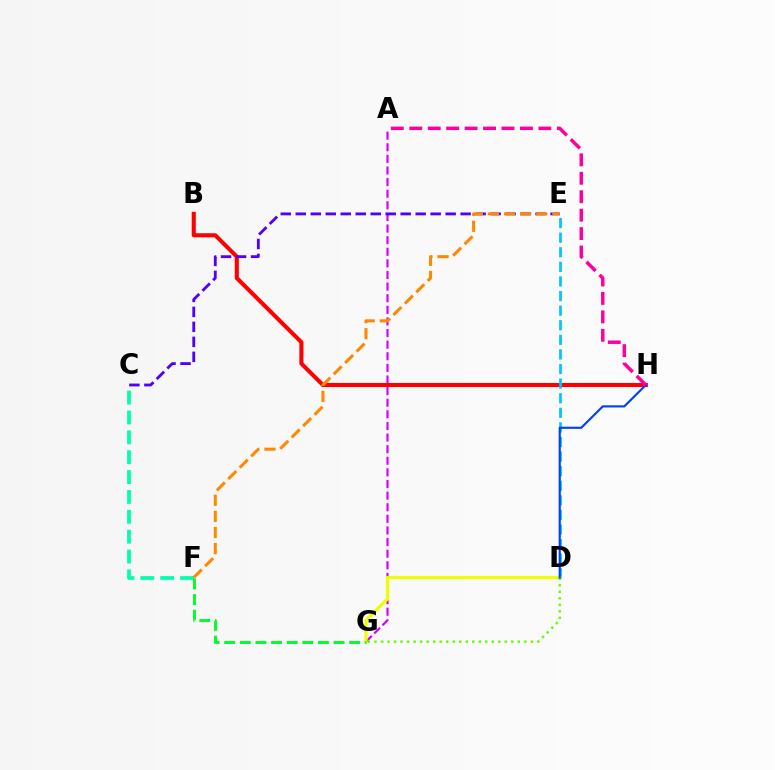{('A', 'G'): [{'color': '#d600ff', 'line_style': 'dashed', 'thickness': 1.58}], ('B', 'H'): [{'color': '#ff0000', 'line_style': 'solid', 'thickness': 2.94}], ('D', 'E'): [{'color': '#00c7ff', 'line_style': 'dashed', 'thickness': 1.98}], ('C', 'F'): [{'color': '#00ffaf', 'line_style': 'dashed', 'thickness': 2.7}], ('D', 'G'): [{'color': '#eeff00', 'line_style': 'solid', 'thickness': 2.29}, {'color': '#66ff00', 'line_style': 'dotted', 'thickness': 1.77}], ('D', 'H'): [{'color': '#003fff', 'line_style': 'solid', 'thickness': 1.54}], ('F', 'G'): [{'color': '#00ff27', 'line_style': 'dashed', 'thickness': 2.12}], ('A', 'H'): [{'color': '#ff00a0', 'line_style': 'dashed', 'thickness': 2.51}], ('C', 'E'): [{'color': '#4f00ff', 'line_style': 'dashed', 'thickness': 2.04}], ('E', 'F'): [{'color': '#ff8800', 'line_style': 'dashed', 'thickness': 2.19}]}